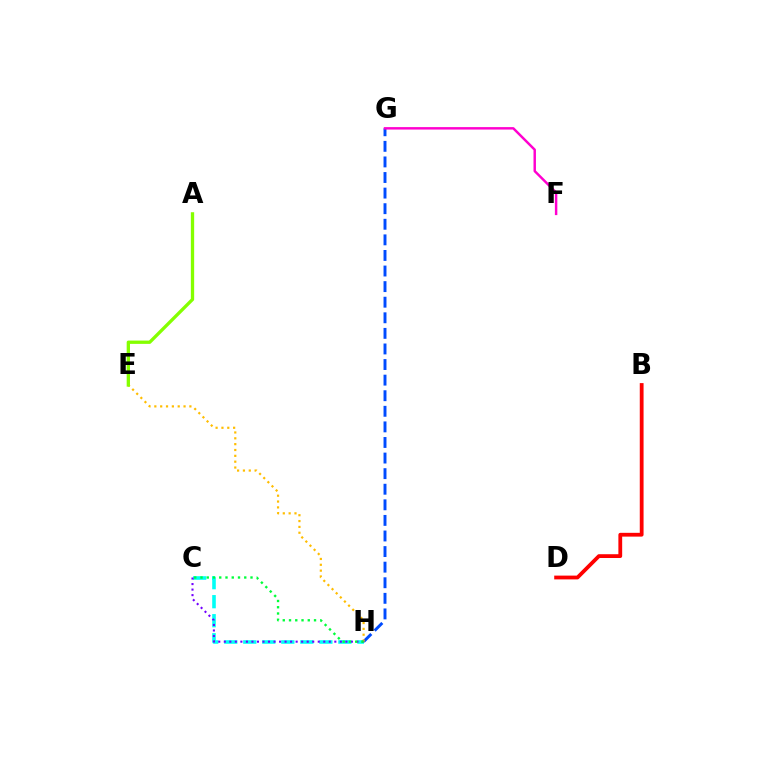{('G', 'H'): [{'color': '#004bff', 'line_style': 'dashed', 'thickness': 2.12}], ('F', 'G'): [{'color': '#ff00cf', 'line_style': 'solid', 'thickness': 1.76}], ('C', 'H'): [{'color': '#00fff6', 'line_style': 'dashed', 'thickness': 2.58}, {'color': '#7200ff', 'line_style': 'dotted', 'thickness': 1.5}, {'color': '#00ff39', 'line_style': 'dotted', 'thickness': 1.7}], ('E', 'H'): [{'color': '#ffbd00', 'line_style': 'dotted', 'thickness': 1.59}], ('B', 'D'): [{'color': '#ff0000', 'line_style': 'solid', 'thickness': 2.73}], ('A', 'E'): [{'color': '#84ff00', 'line_style': 'solid', 'thickness': 2.39}]}